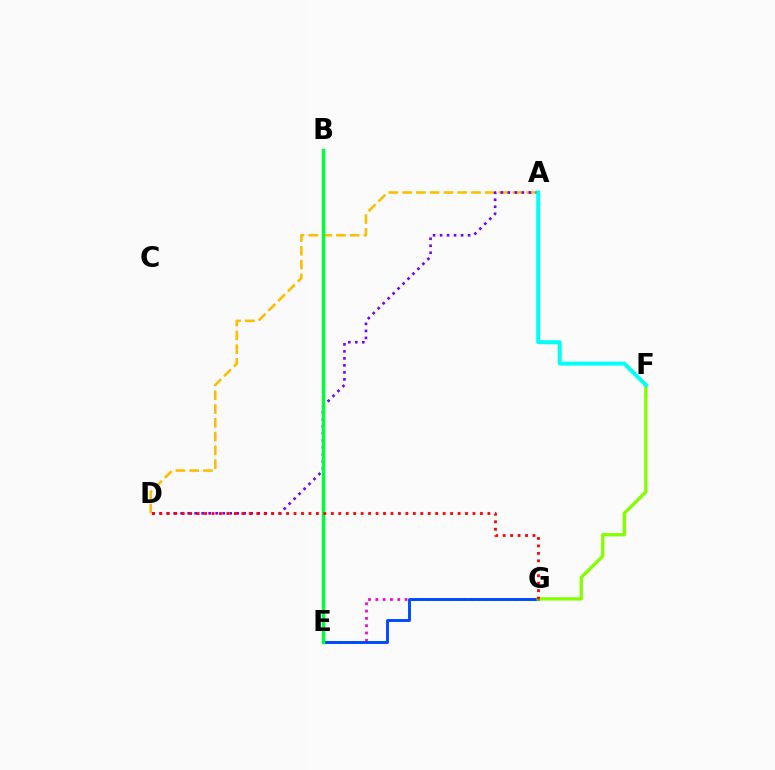{('E', 'G'): [{'color': '#ff00cf', 'line_style': 'dotted', 'thickness': 1.98}, {'color': '#004bff', 'line_style': 'solid', 'thickness': 2.11}], ('A', 'D'): [{'color': '#ffbd00', 'line_style': 'dashed', 'thickness': 1.87}, {'color': '#7200ff', 'line_style': 'dotted', 'thickness': 1.9}], ('F', 'G'): [{'color': '#84ff00', 'line_style': 'solid', 'thickness': 2.4}], ('B', 'E'): [{'color': '#00ff39', 'line_style': 'solid', 'thickness': 2.49}], ('D', 'G'): [{'color': '#ff0000', 'line_style': 'dotted', 'thickness': 2.03}], ('A', 'F'): [{'color': '#00fff6', 'line_style': 'solid', 'thickness': 2.85}]}